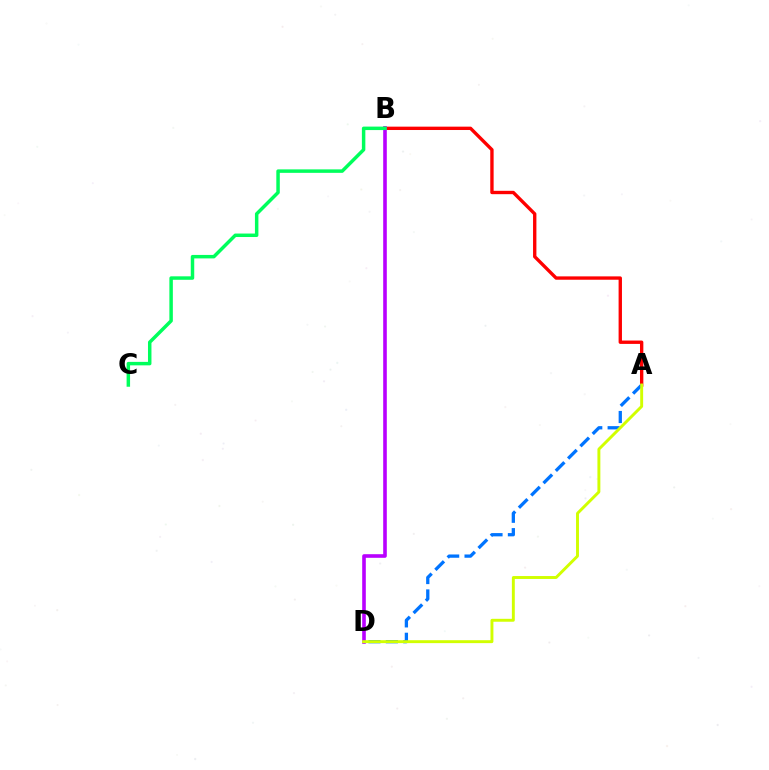{('A', 'B'): [{'color': '#ff0000', 'line_style': 'solid', 'thickness': 2.42}], ('A', 'D'): [{'color': '#0074ff', 'line_style': 'dashed', 'thickness': 2.36}, {'color': '#d1ff00', 'line_style': 'solid', 'thickness': 2.1}], ('B', 'D'): [{'color': '#b900ff', 'line_style': 'solid', 'thickness': 2.6}], ('B', 'C'): [{'color': '#00ff5c', 'line_style': 'solid', 'thickness': 2.5}]}